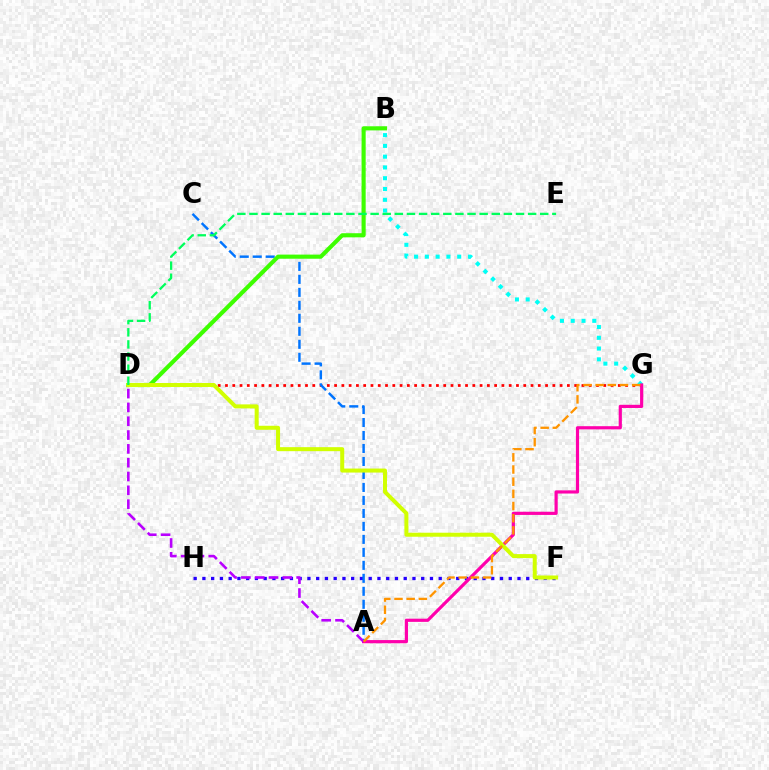{('B', 'G'): [{'color': '#00fff6', 'line_style': 'dotted', 'thickness': 2.93}], ('F', 'H'): [{'color': '#2500ff', 'line_style': 'dotted', 'thickness': 2.38}], ('D', 'G'): [{'color': '#ff0000', 'line_style': 'dotted', 'thickness': 1.98}], ('A', 'C'): [{'color': '#0074ff', 'line_style': 'dashed', 'thickness': 1.76}], ('B', 'D'): [{'color': '#3dff00', 'line_style': 'solid', 'thickness': 2.97}], ('A', 'G'): [{'color': '#ff00ac', 'line_style': 'solid', 'thickness': 2.29}, {'color': '#ff9400', 'line_style': 'dashed', 'thickness': 1.65}], ('A', 'D'): [{'color': '#b900ff', 'line_style': 'dashed', 'thickness': 1.88}], ('D', 'F'): [{'color': '#d1ff00', 'line_style': 'solid', 'thickness': 2.89}], ('D', 'E'): [{'color': '#00ff5c', 'line_style': 'dashed', 'thickness': 1.65}]}